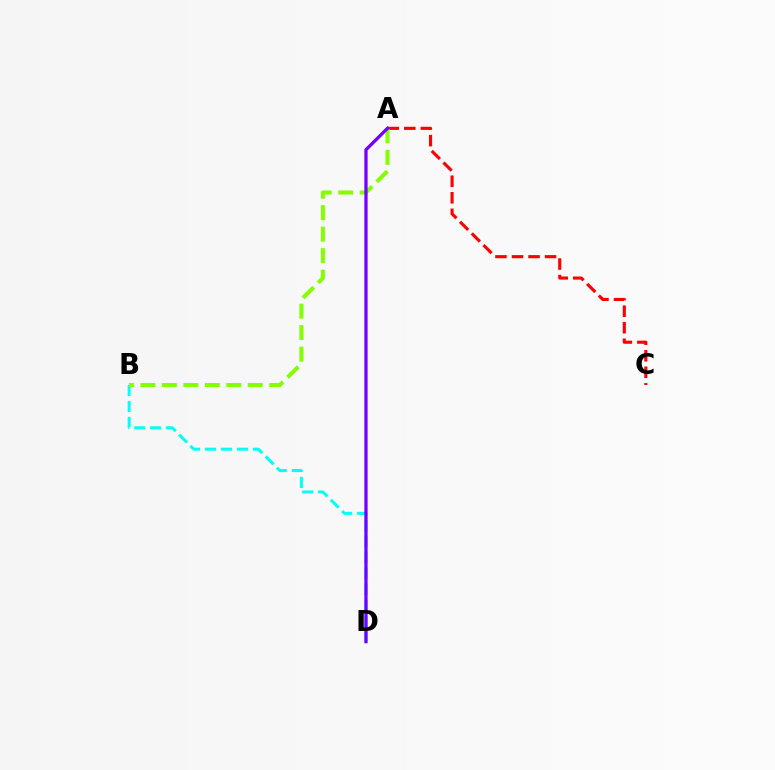{('A', 'C'): [{'color': '#ff0000', 'line_style': 'dashed', 'thickness': 2.25}], ('B', 'D'): [{'color': '#00fff6', 'line_style': 'dashed', 'thickness': 2.16}], ('A', 'B'): [{'color': '#84ff00', 'line_style': 'dashed', 'thickness': 2.92}], ('A', 'D'): [{'color': '#7200ff', 'line_style': 'solid', 'thickness': 2.35}]}